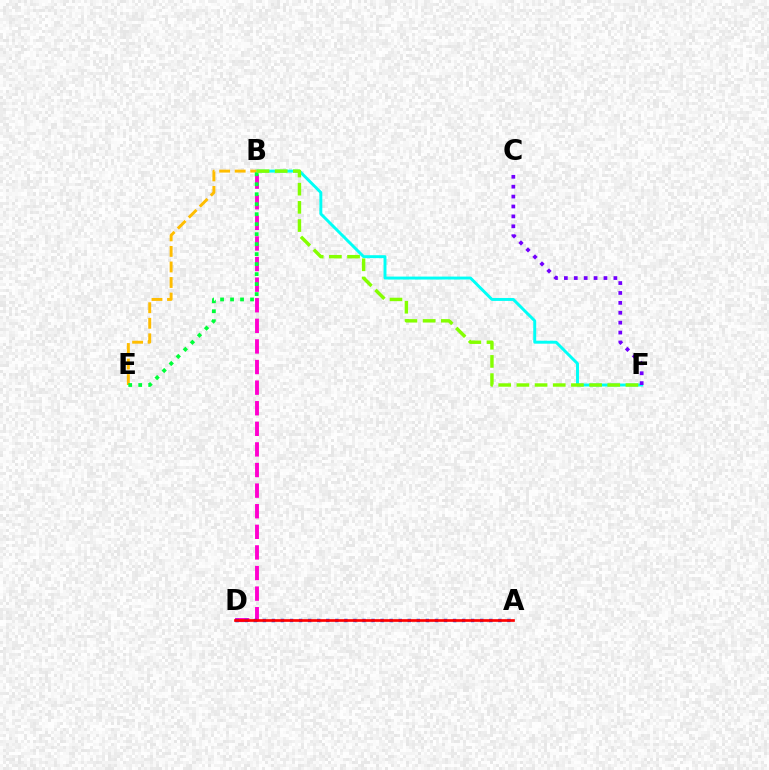{('B', 'F'): [{'color': '#00fff6', 'line_style': 'solid', 'thickness': 2.11}, {'color': '#84ff00', 'line_style': 'dashed', 'thickness': 2.47}], ('B', 'D'): [{'color': '#ff00cf', 'line_style': 'dashed', 'thickness': 2.8}], ('A', 'D'): [{'color': '#004bff', 'line_style': 'dotted', 'thickness': 2.46}, {'color': '#ff0000', 'line_style': 'solid', 'thickness': 1.93}], ('C', 'F'): [{'color': '#7200ff', 'line_style': 'dotted', 'thickness': 2.69}], ('B', 'E'): [{'color': '#ffbd00', 'line_style': 'dashed', 'thickness': 2.11}, {'color': '#00ff39', 'line_style': 'dotted', 'thickness': 2.71}]}